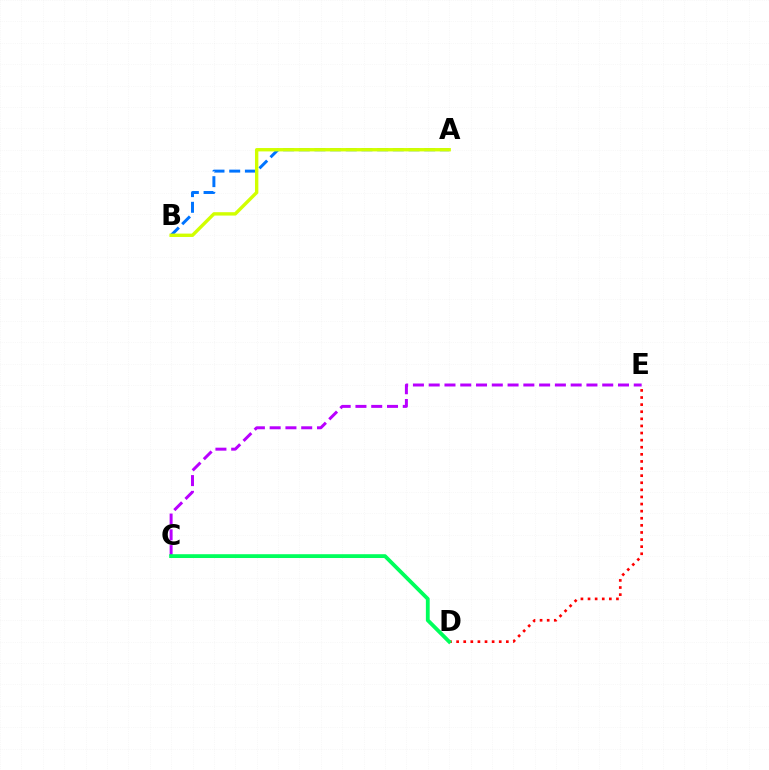{('D', 'E'): [{'color': '#ff0000', 'line_style': 'dotted', 'thickness': 1.93}], ('A', 'B'): [{'color': '#0074ff', 'line_style': 'dashed', 'thickness': 2.13}, {'color': '#d1ff00', 'line_style': 'solid', 'thickness': 2.43}], ('C', 'E'): [{'color': '#b900ff', 'line_style': 'dashed', 'thickness': 2.14}], ('C', 'D'): [{'color': '#00ff5c', 'line_style': 'solid', 'thickness': 2.74}]}